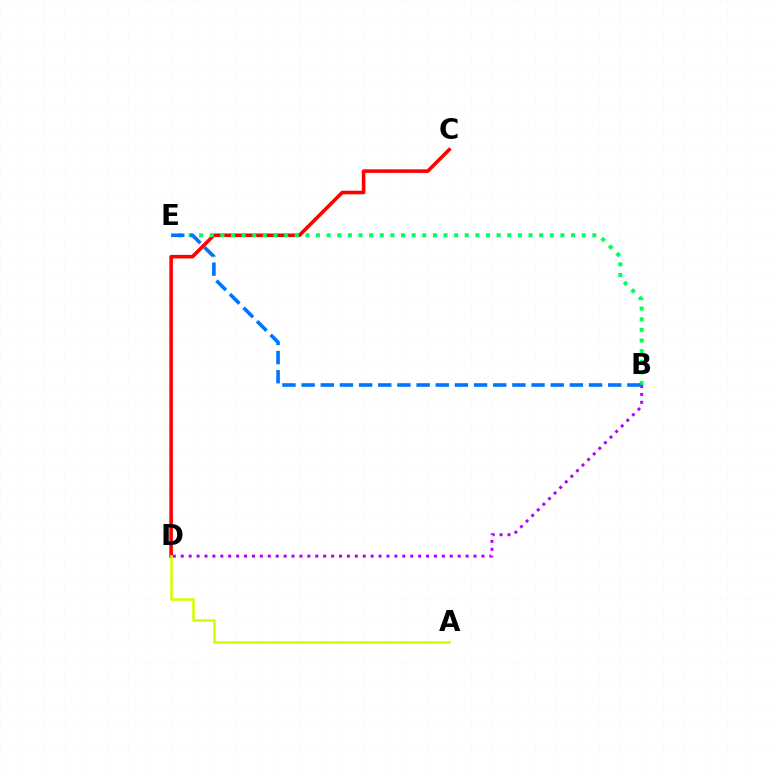{('C', 'D'): [{'color': '#ff0000', 'line_style': 'solid', 'thickness': 2.58}], ('B', 'E'): [{'color': '#00ff5c', 'line_style': 'dotted', 'thickness': 2.89}, {'color': '#0074ff', 'line_style': 'dashed', 'thickness': 2.6}], ('B', 'D'): [{'color': '#b900ff', 'line_style': 'dotted', 'thickness': 2.15}], ('A', 'D'): [{'color': '#d1ff00', 'line_style': 'solid', 'thickness': 1.87}]}